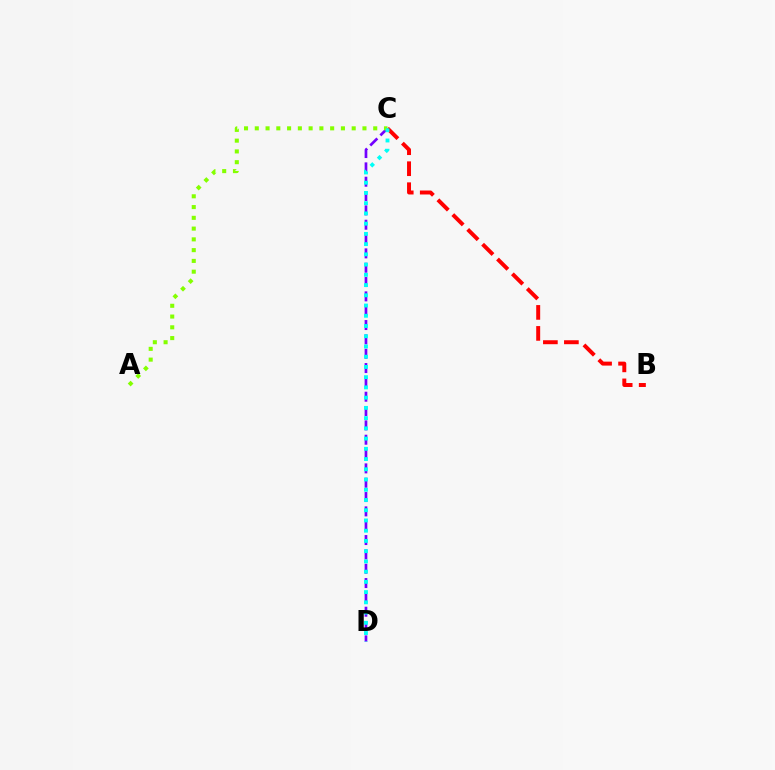{('B', 'C'): [{'color': '#ff0000', 'line_style': 'dashed', 'thickness': 2.85}], ('C', 'D'): [{'color': '#7200ff', 'line_style': 'dashed', 'thickness': 1.95}, {'color': '#00fff6', 'line_style': 'dotted', 'thickness': 2.78}], ('A', 'C'): [{'color': '#84ff00', 'line_style': 'dotted', 'thickness': 2.93}]}